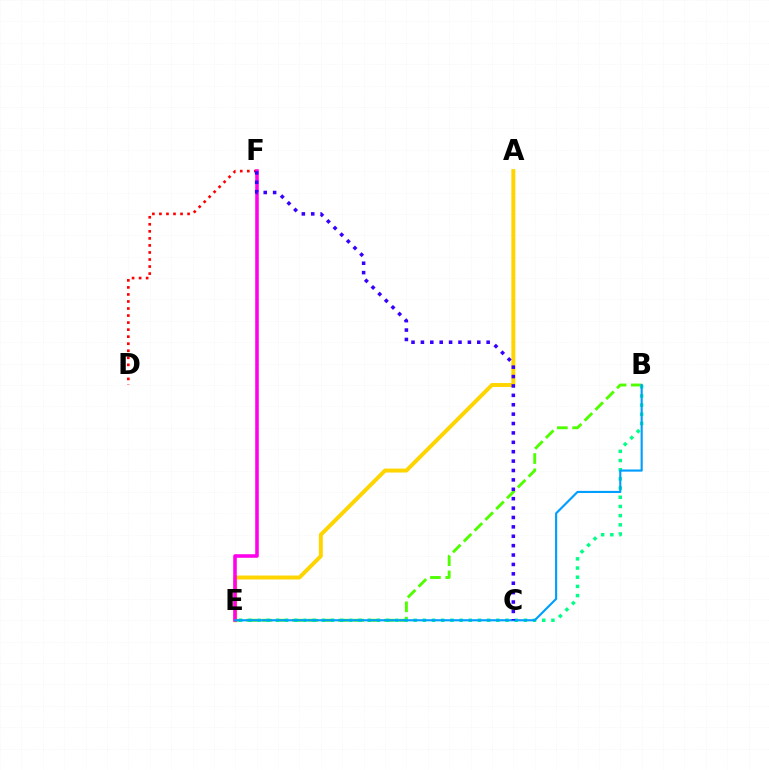{('D', 'F'): [{'color': '#ff0000', 'line_style': 'dotted', 'thickness': 1.91}], ('A', 'E'): [{'color': '#ffd500', 'line_style': 'solid', 'thickness': 2.84}], ('B', 'E'): [{'color': '#4fff00', 'line_style': 'dashed', 'thickness': 2.08}, {'color': '#00ff86', 'line_style': 'dotted', 'thickness': 2.5}, {'color': '#009eff', 'line_style': 'solid', 'thickness': 1.54}], ('E', 'F'): [{'color': '#ff00ed', 'line_style': 'solid', 'thickness': 2.56}], ('C', 'F'): [{'color': '#3700ff', 'line_style': 'dotted', 'thickness': 2.55}]}